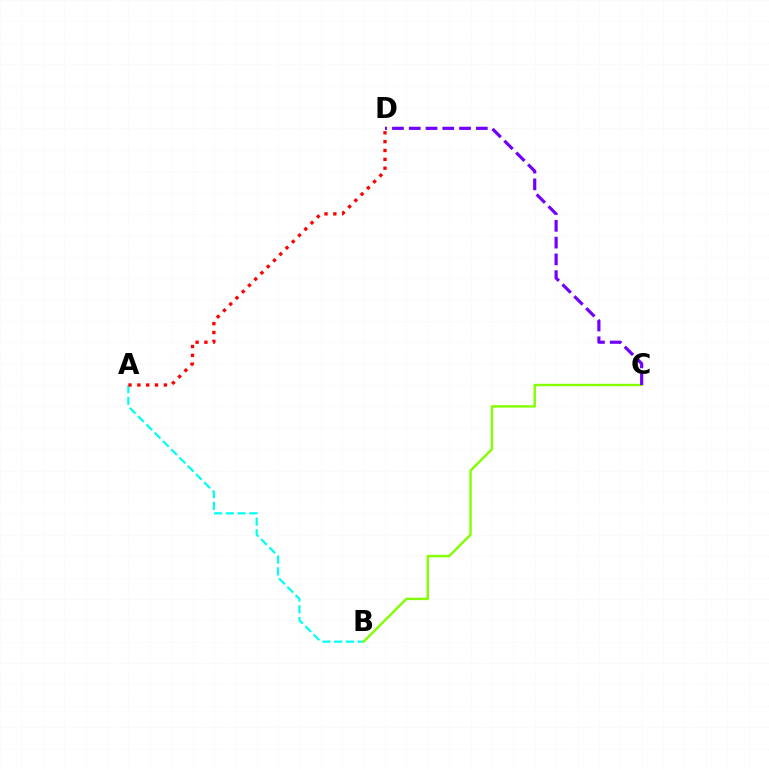{('A', 'B'): [{'color': '#00fff6', 'line_style': 'dashed', 'thickness': 1.59}], ('B', 'C'): [{'color': '#84ff00', 'line_style': 'solid', 'thickness': 1.74}], ('C', 'D'): [{'color': '#7200ff', 'line_style': 'dashed', 'thickness': 2.28}], ('A', 'D'): [{'color': '#ff0000', 'line_style': 'dotted', 'thickness': 2.4}]}